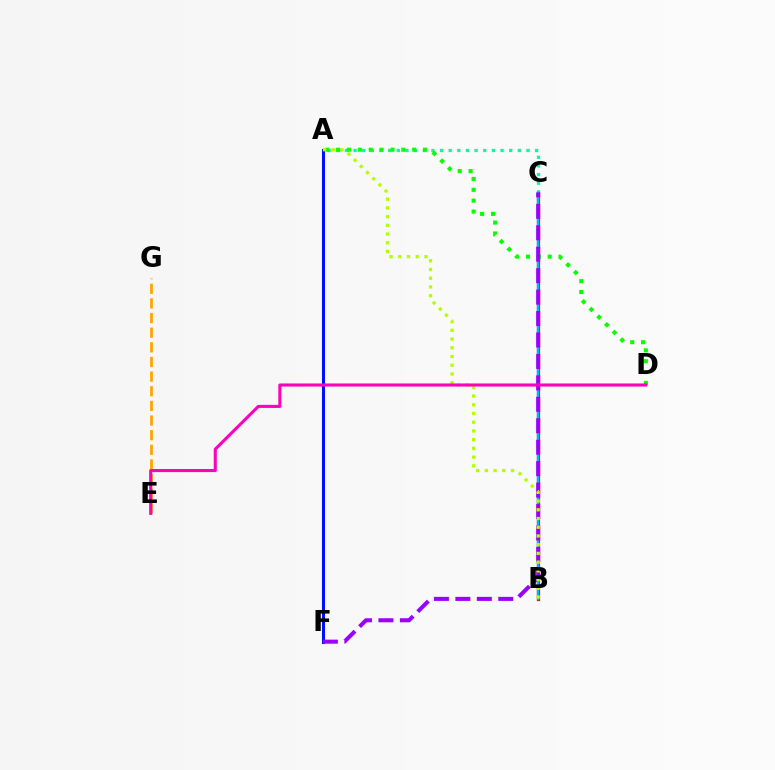{('A', 'C'): [{'color': '#00ff9d', 'line_style': 'dotted', 'thickness': 2.35}], ('B', 'C'): [{'color': '#ff0000', 'line_style': 'solid', 'thickness': 2.32}, {'color': '#00b5ff', 'line_style': 'solid', 'thickness': 1.71}], ('A', 'D'): [{'color': '#08ff00', 'line_style': 'dotted', 'thickness': 2.95}], ('E', 'G'): [{'color': '#ffa500', 'line_style': 'dashed', 'thickness': 1.99}], ('A', 'F'): [{'color': '#0010ff', 'line_style': 'solid', 'thickness': 2.19}], ('C', 'F'): [{'color': '#9b00ff', 'line_style': 'dashed', 'thickness': 2.91}], ('A', 'B'): [{'color': '#b3ff00', 'line_style': 'dotted', 'thickness': 2.37}], ('D', 'E'): [{'color': '#ff00bd', 'line_style': 'solid', 'thickness': 2.22}]}